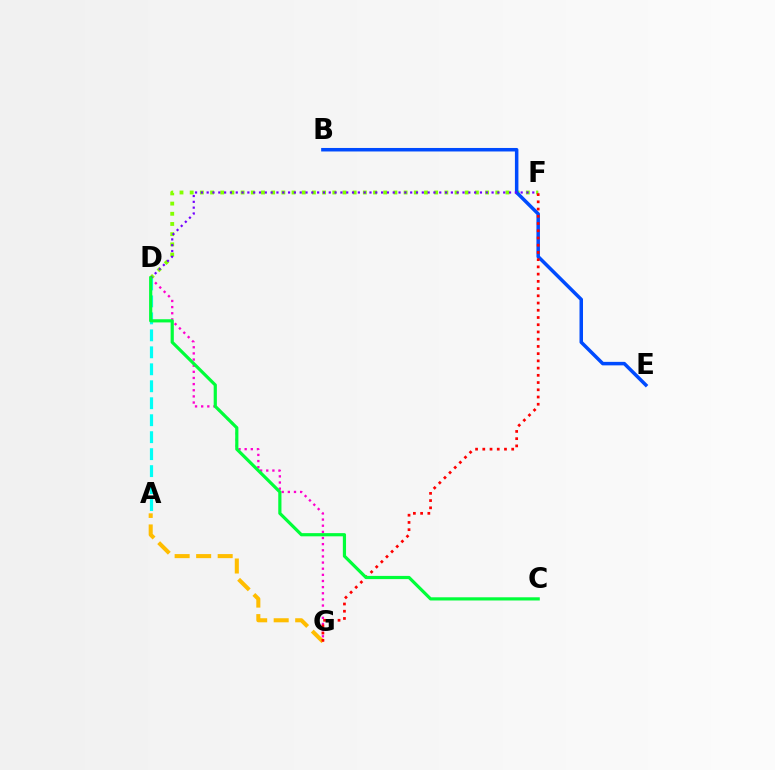{('D', 'F'): [{'color': '#84ff00', 'line_style': 'dotted', 'thickness': 2.77}, {'color': '#7200ff', 'line_style': 'dotted', 'thickness': 1.58}], ('B', 'E'): [{'color': '#004bff', 'line_style': 'solid', 'thickness': 2.52}], ('D', 'G'): [{'color': '#ff00cf', 'line_style': 'dotted', 'thickness': 1.67}], ('A', 'G'): [{'color': '#ffbd00', 'line_style': 'dashed', 'thickness': 2.92}], ('F', 'G'): [{'color': '#ff0000', 'line_style': 'dotted', 'thickness': 1.96}], ('A', 'D'): [{'color': '#00fff6', 'line_style': 'dashed', 'thickness': 2.31}], ('C', 'D'): [{'color': '#00ff39', 'line_style': 'solid', 'thickness': 2.3}]}